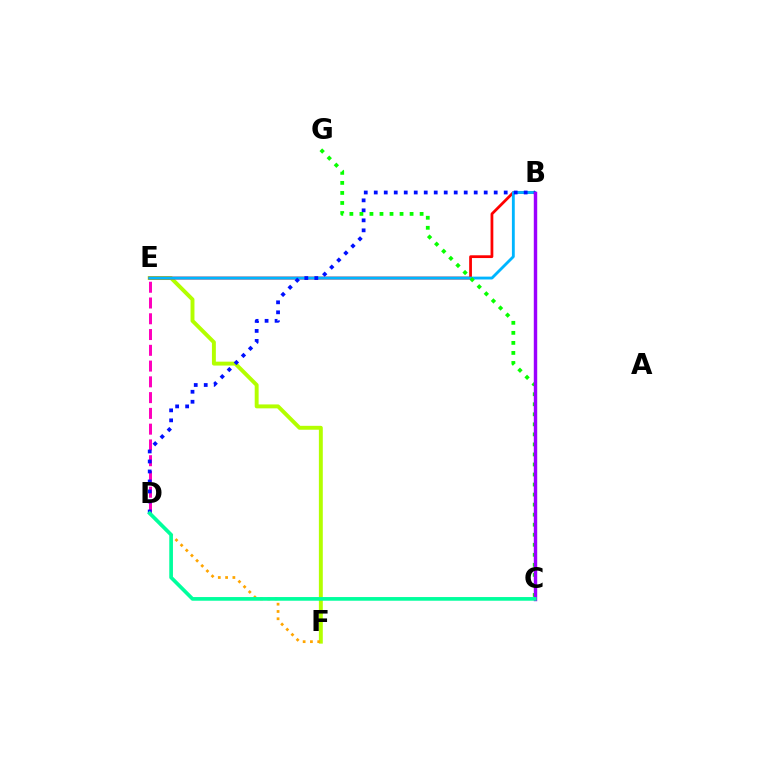{('E', 'F'): [{'color': '#b3ff00', 'line_style': 'solid', 'thickness': 2.82}], ('B', 'E'): [{'color': '#ff0000', 'line_style': 'solid', 'thickness': 1.99}, {'color': '#00b5ff', 'line_style': 'solid', 'thickness': 2.05}], ('D', 'E'): [{'color': '#ff00bd', 'line_style': 'dashed', 'thickness': 2.14}], ('B', 'D'): [{'color': '#0010ff', 'line_style': 'dotted', 'thickness': 2.72}], ('C', 'G'): [{'color': '#08ff00', 'line_style': 'dotted', 'thickness': 2.73}], ('B', 'C'): [{'color': '#9b00ff', 'line_style': 'solid', 'thickness': 2.47}], ('D', 'F'): [{'color': '#ffa500', 'line_style': 'dotted', 'thickness': 1.98}], ('C', 'D'): [{'color': '#00ff9d', 'line_style': 'solid', 'thickness': 2.64}]}